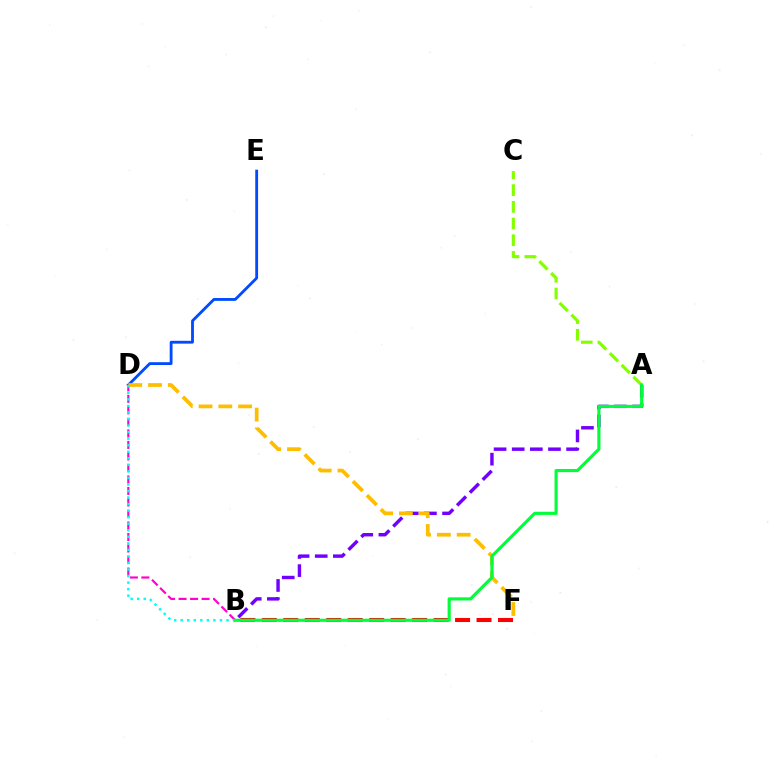{('D', 'E'): [{'color': '#004bff', 'line_style': 'solid', 'thickness': 2.04}], ('B', 'D'): [{'color': '#ff00cf', 'line_style': 'dashed', 'thickness': 1.56}, {'color': '#00fff6', 'line_style': 'dotted', 'thickness': 1.78}], ('A', 'C'): [{'color': '#84ff00', 'line_style': 'dashed', 'thickness': 2.27}], ('A', 'B'): [{'color': '#7200ff', 'line_style': 'dashed', 'thickness': 2.46}, {'color': '#00ff39', 'line_style': 'solid', 'thickness': 2.26}], ('D', 'F'): [{'color': '#ffbd00', 'line_style': 'dashed', 'thickness': 2.69}], ('B', 'F'): [{'color': '#ff0000', 'line_style': 'dashed', 'thickness': 2.92}]}